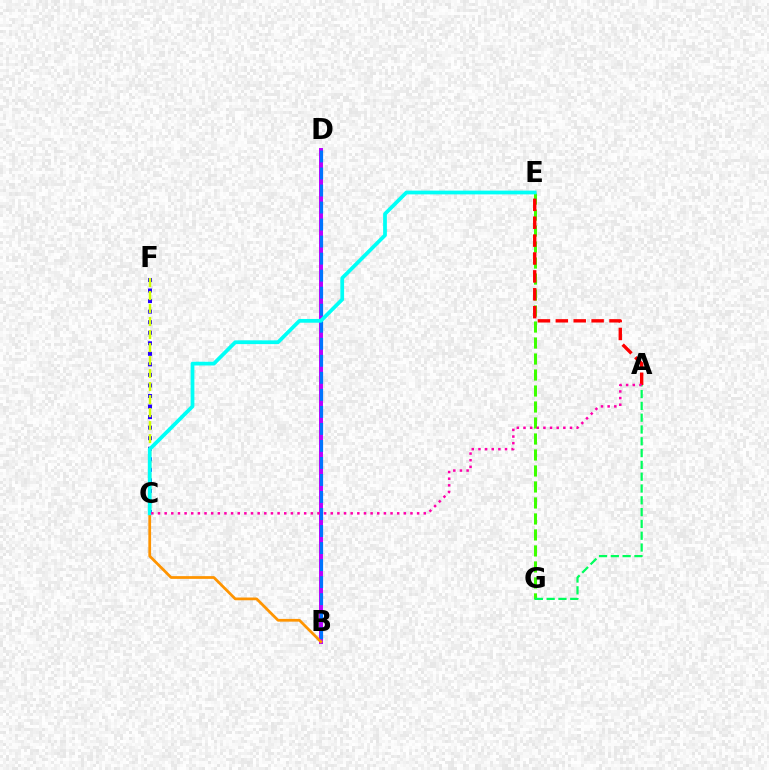{('B', 'D'): [{'color': '#b900ff', 'line_style': 'solid', 'thickness': 2.85}, {'color': '#0074ff', 'line_style': 'dashed', 'thickness': 2.31}], ('B', 'C'): [{'color': '#ff9400', 'line_style': 'solid', 'thickness': 1.97}], ('E', 'G'): [{'color': '#3dff00', 'line_style': 'dashed', 'thickness': 2.17}], ('C', 'F'): [{'color': '#2500ff', 'line_style': 'dotted', 'thickness': 2.87}, {'color': '#d1ff00', 'line_style': 'dashed', 'thickness': 1.77}], ('A', 'E'): [{'color': '#ff0000', 'line_style': 'dashed', 'thickness': 2.43}], ('C', 'E'): [{'color': '#00fff6', 'line_style': 'solid', 'thickness': 2.7}], ('A', 'G'): [{'color': '#00ff5c', 'line_style': 'dashed', 'thickness': 1.6}], ('A', 'C'): [{'color': '#ff00ac', 'line_style': 'dotted', 'thickness': 1.81}]}